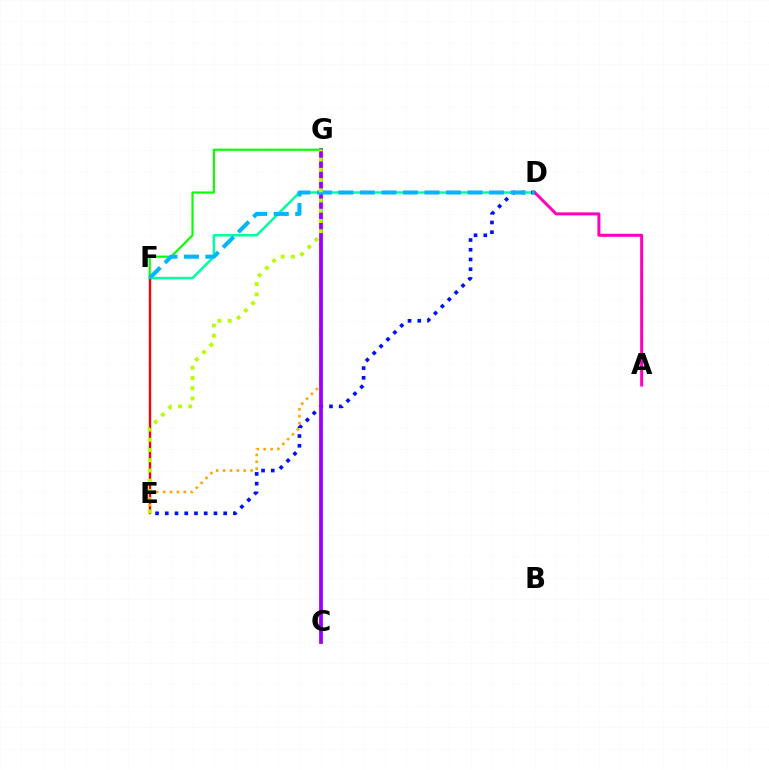{('D', 'F'): [{'color': '#00ff9d', 'line_style': 'solid', 'thickness': 1.8}, {'color': '#00b5ff', 'line_style': 'dashed', 'thickness': 2.92}], ('A', 'D'): [{'color': '#ff00bd', 'line_style': 'solid', 'thickness': 2.17}], ('D', 'E'): [{'color': '#0010ff', 'line_style': 'dotted', 'thickness': 2.64}], ('E', 'F'): [{'color': '#ff0000', 'line_style': 'solid', 'thickness': 1.7}], ('E', 'G'): [{'color': '#ffa500', 'line_style': 'dotted', 'thickness': 1.87}, {'color': '#b3ff00', 'line_style': 'dotted', 'thickness': 2.78}], ('C', 'G'): [{'color': '#9b00ff', 'line_style': 'solid', 'thickness': 2.72}], ('F', 'G'): [{'color': '#08ff00', 'line_style': 'solid', 'thickness': 1.54}]}